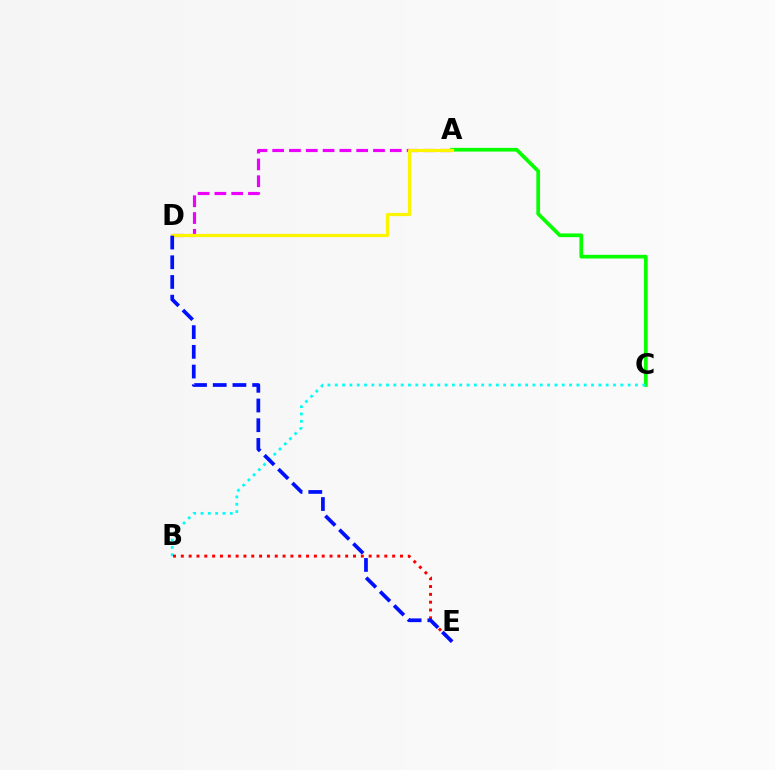{('A', 'D'): [{'color': '#ee00ff', 'line_style': 'dashed', 'thickness': 2.28}, {'color': '#fcf500', 'line_style': 'solid', 'thickness': 2.31}], ('A', 'C'): [{'color': '#08ff00', 'line_style': 'solid', 'thickness': 2.67}], ('B', 'C'): [{'color': '#00fff6', 'line_style': 'dotted', 'thickness': 1.99}], ('B', 'E'): [{'color': '#ff0000', 'line_style': 'dotted', 'thickness': 2.13}], ('D', 'E'): [{'color': '#0010ff', 'line_style': 'dashed', 'thickness': 2.68}]}